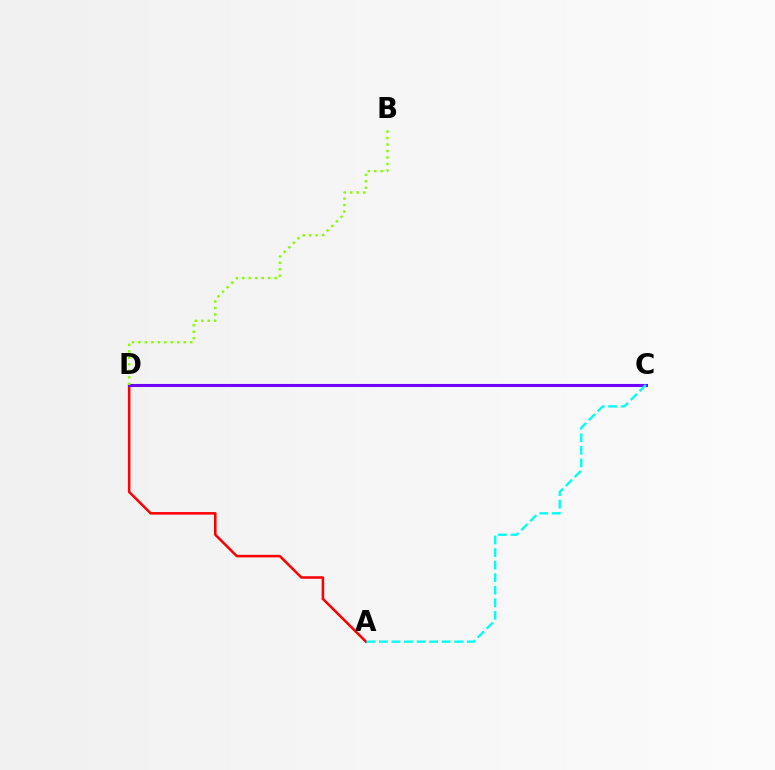{('A', 'D'): [{'color': '#ff0000', 'line_style': 'solid', 'thickness': 1.84}], ('C', 'D'): [{'color': '#7200ff', 'line_style': 'solid', 'thickness': 2.22}], ('A', 'C'): [{'color': '#00fff6', 'line_style': 'dashed', 'thickness': 1.71}], ('B', 'D'): [{'color': '#84ff00', 'line_style': 'dotted', 'thickness': 1.76}]}